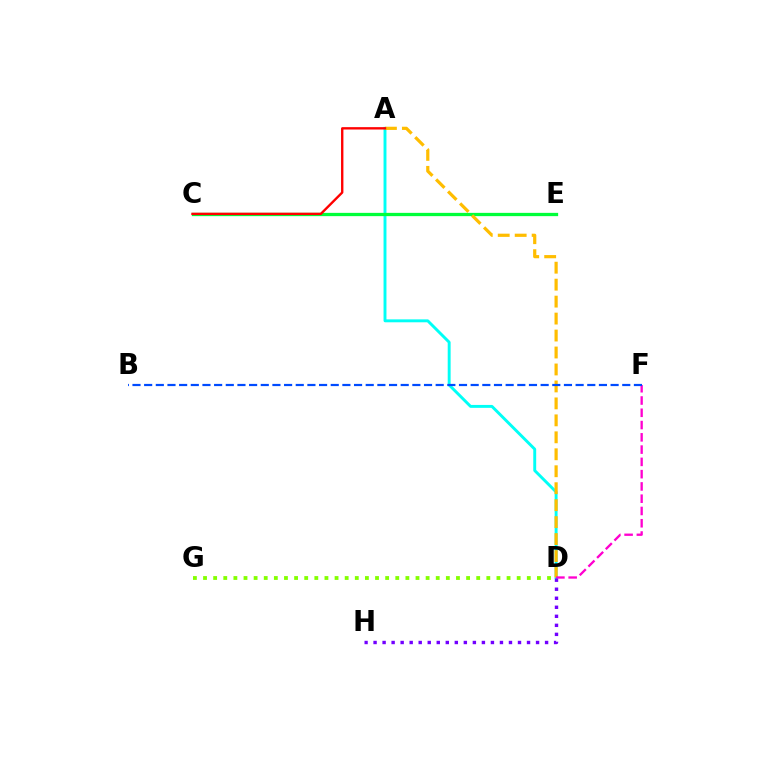{('A', 'D'): [{'color': '#00fff6', 'line_style': 'solid', 'thickness': 2.1}, {'color': '#ffbd00', 'line_style': 'dashed', 'thickness': 2.3}], ('C', 'E'): [{'color': '#00ff39', 'line_style': 'solid', 'thickness': 2.36}], ('D', 'F'): [{'color': '#ff00cf', 'line_style': 'dashed', 'thickness': 1.67}], ('A', 'C'): [{'color': '#ff0000', 'line_style': 'solid', 'thickness': 1.7}], ('D', 'H'): [{'color': '#7200ff', 'line_style': 'dotted', 'thickness': 2.45}], ('B', 'F'): [{'color': '#004bff', 'line_style': 'dashed', 'thickness': 1.58}], ('D', 'G'): [{'color': '#84ff00', 'line_style': 'dotted', 'thickness': 2.75}]}